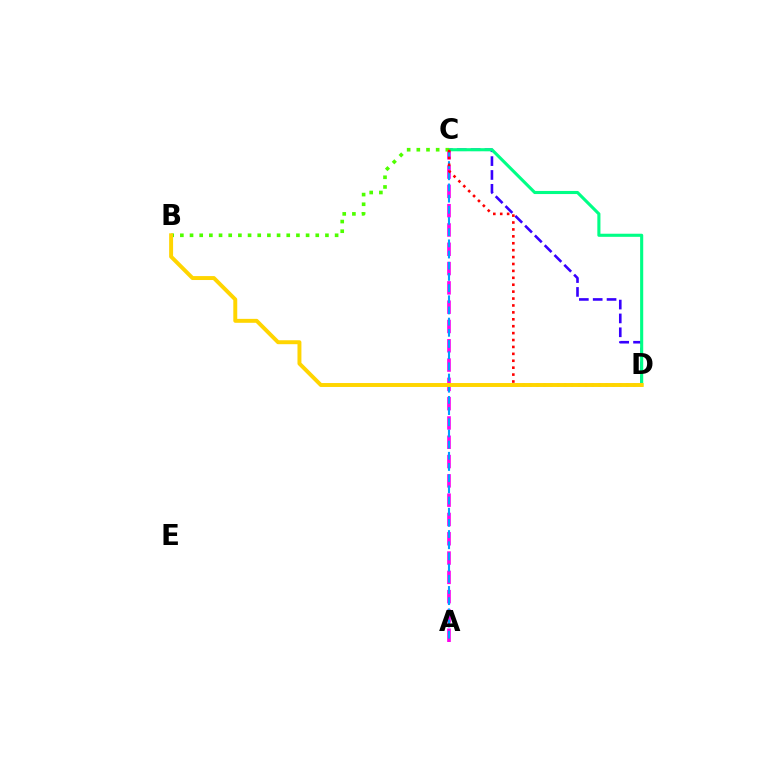{('C', 'D'): [{'color': '#3700ff', 'line_style': 'dashed', 'thickness': 1.88}, {'color': '#00ff86', 'line_style': 'solid', 'thickness': 2.23}, {'color': '#ff0000', 'line_style': 'dotted', 'thickness': 1.88}], ('A', 'C'): [{'color': '#ff00ed', 'line_style': 'dashed', 'thickness': 2.62}, {'color': '#009eff', 'line_style': 'dashed', 'thickness': 1.52}], ('B', 'C'): [{'color': '#4fff00', 'line_style': 'dotted', 'thickness': 2.63}], ('B', 'D'): [{'color': '#ffd500', 'line_style': 'solid', 'thickness': 2.84}]}